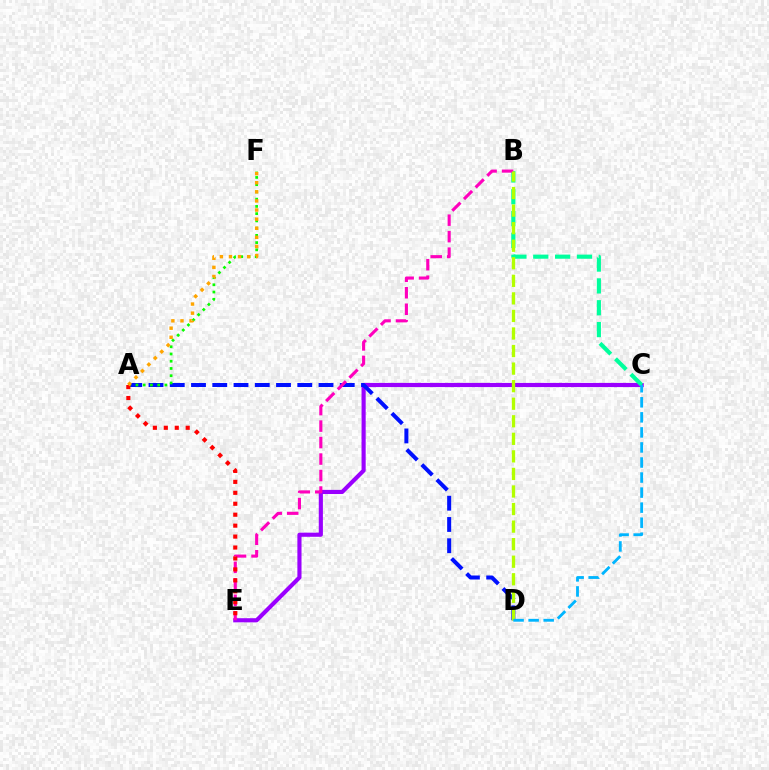{('C', 'E'): [{'color': '#9b00ff', 'line_style': 'solid', 'thickness': 2.98}], ('A', 'D'): [{'color': '#0010ff', 'line_style': 'dashed', 'thickness': 2.89}], ('B', 'C'): [{'color': '#00ff9d', 'line_style': 'dashed', 'thickness': 2.97}], ('B', 'E'): [{'color': '#ff00bd', 'line_style': 'dashed', 'thickness': 2.24}], ('A', 'F'): [{'color': '#08ff00', 'line_style': 'dotted', 'thickness': 1.97}, {'color': '#ffa500', 'line_style': 'dotted', 'thickness': 2.47}], ('B', 'D'): [{'color': '#b3ff00', 'line_style': 'dashed', 'thickness': 2.38}], ('C', 'D'): [{'color': '#00b5ff', 'line_style': 'dashed', 'thickness': 2.04}], ('A', 'E'): [{'color': '#ff0000', 'line_style': 'dotted', 'thickness': 2.97}]}